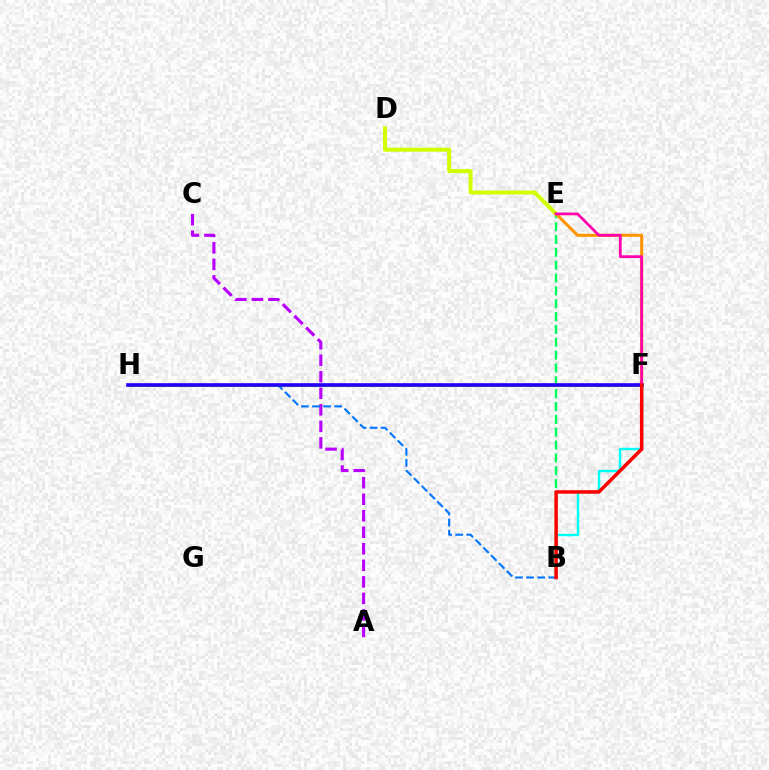{('A', 'C'): [{'color': '#b900ff', 'line_style': 'dashed', 'thickness': 2.24}], ('B', 'F'): [{'color': '#00fff6', 'line_style': 'solid', 'thickness': 1.77}, {'color': '#ff0000', 'line_style': 'solid', 'thickness': 2.52}], ('B', 'H'): [{'color': '#0074ff', 'line_style': 'dashed', 'thickness': 1.5}], ('B', 'E'): [{'color': '#00ff5c', 'line_style': 'dashed', 'thickness': 1.75}], ('F', 'H'): [{'color': '#3dff00', 'line_style': 'solid', 'thickness': 2.03}, {'color': '#2500ff', 'line_style': 'solid', 'thickness': 2.62}], ('D', 'E'): [{'color': '#d1ff00', 'line_style': 'solid', 'thickness': 2.88}], ('E', 'F'): [{'color': '#ff9400', 'line_style': 'solid', 'thickness': 2.17}, {'color': '#ff00ac', 'line_style': 'solid', 'thickness': 1.98}]}